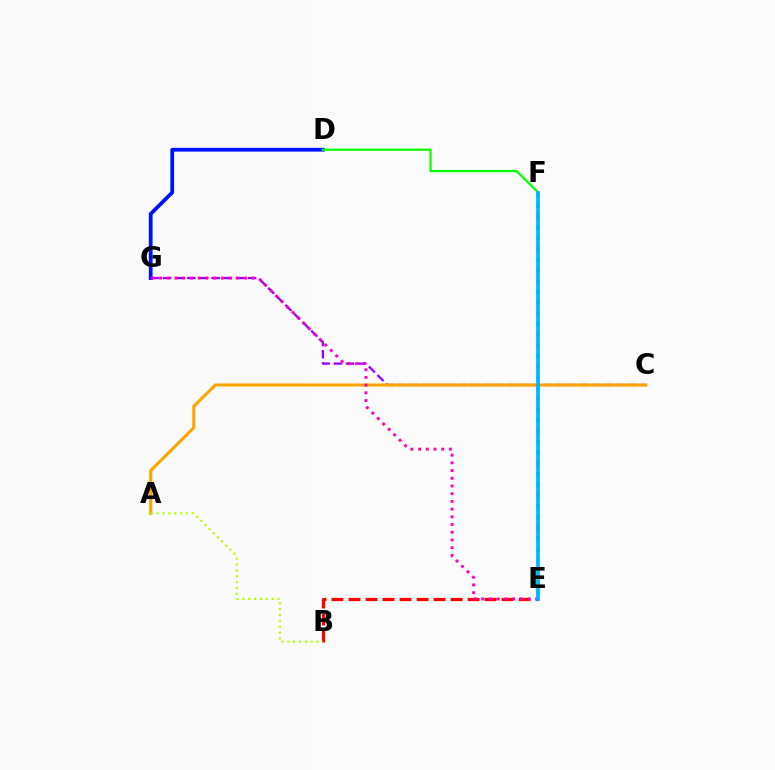{('E', 'F'): [{'color': '#00ff9d', 'line_style': 'dotted', 'thickness': 2.92}, {'color': '#00b5ff', 'line_style': 'solid', 'thickness': 2.66}], ('D', 'G'): [{'color': '#0010ff', 'line_style': 'solid', 'thickness': 2.71}], ('B', 'E'): [{'color': '#ff0000', 'line_style': 'dashed', 'thickness': 2.31}], ('D', 'F'): [{'color': '#08ff00', 'line_style': 'solid', 'thickness': 1.6}], ('C', 'G'): [{'color': '#9b00ff', 'line_style': 'dashed', 'thickness': 1.65}], ('A', 'C'): [{'color': '#ffa500', 'line_style': 'solid', 'thickness': 2.22}], ('E', 'G'): [{'color': '#ff00bd', 'line_style': 'dotted', 'thickness': 2.09}], ('A', 'B'): [{'color': '#b3ff00', 'line_style': 'dotted', 'thickness': 1.59}]}